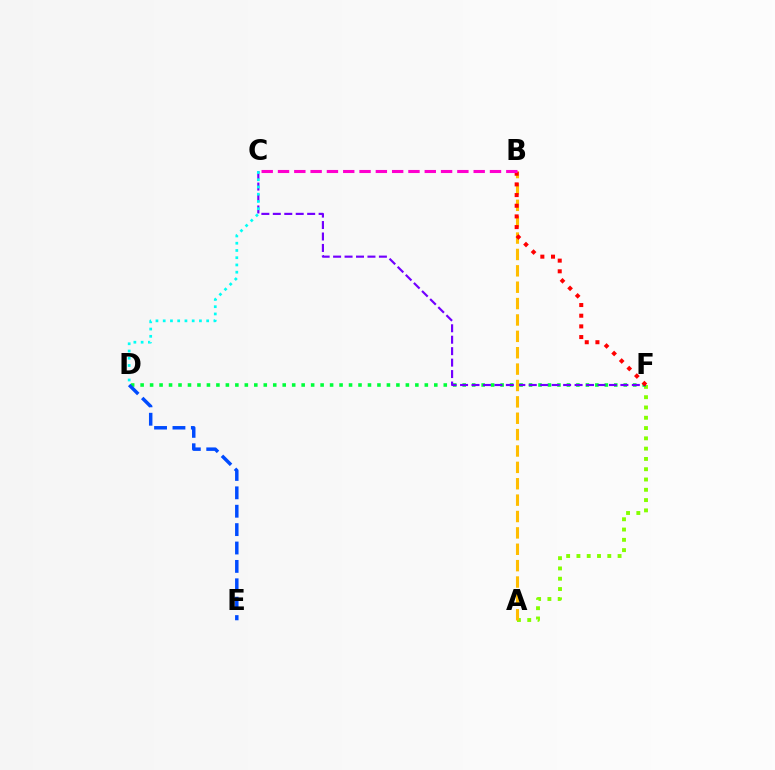{('A', 'F'): [{'color': '#84ff00', 'line_style': 'dotted', 'thickness': 2.8}], ('D', 'F'): [{'color': '#00ff39', 'line_style': 'dotted', 'thickness': 2.57}], ('C', 'F'): [{'color': '#7200ff', 'line_style': 'dashed', 'thickness': 1.56}], ('A', 'B'): [{'color': '#ffbd00', 'line_style': 'dashed', 'thickness': 2.23}], ('C', 'D'): [{'color': '#00fff6', 'line_style': 'dotted', 'thickness': 1.97}], ('D', 'E'): [{'color': '#004bff', 'line_style': 'dashed', 'thickness': 2.5}], ('B', 'F'): [{'color': '#ff0000', 'line_style': 'dotted', 'thickness': 2.9}], ('B', 'C'): [{'color': '#ff00cf', 'line_style': 'dashed', 'thickness': 2.22}]}